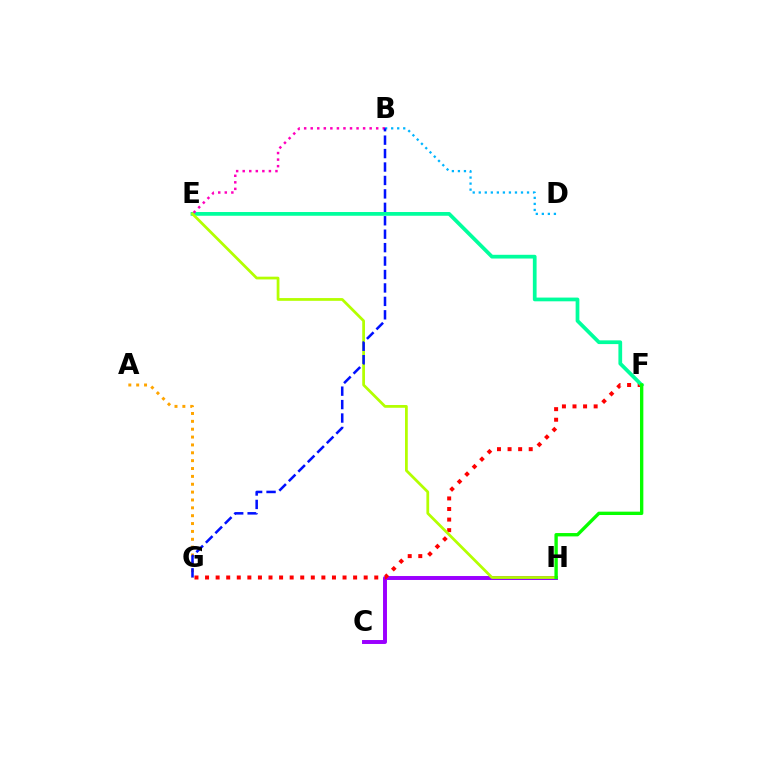{('C', 'H'): [{'color': '#9b00ff', 'line_style': 'solid', 'thickness': 2.84}], ('F', 'G'): [{'color': '#ff0000', 'line_style': 'dotted', 'thickness': 2.87}], ('A', 'G'): [{'color': '#ffa500', 'line_style': 'dotted', 'thickness': 2.14}], ('E', 'F'): [{'color': '#00ff9d', 'line_style': 'solid', 'thickness': 2.69}], ('E', 'H'): [{'color': '#b3ff00', 'line_style': 'solid', 'thickness': 1.98}], ('F', 'H'): [{'color': '#08ff00', 'line_style': 'solid', 'thickness': 2.42}], ('B', 'E'): [{'color': '#ff00bd', 'line_style': 'dotted', 'thickness': 1.78}], ('B', 'D'): [{'color': '#00b5ff', 'line_style': 'dotted', 'thickness': 1.64}], ('B', 'G'): [{'color': '#0010ff', 'line_style': 'dashed', 'thickness': 1.83}]}